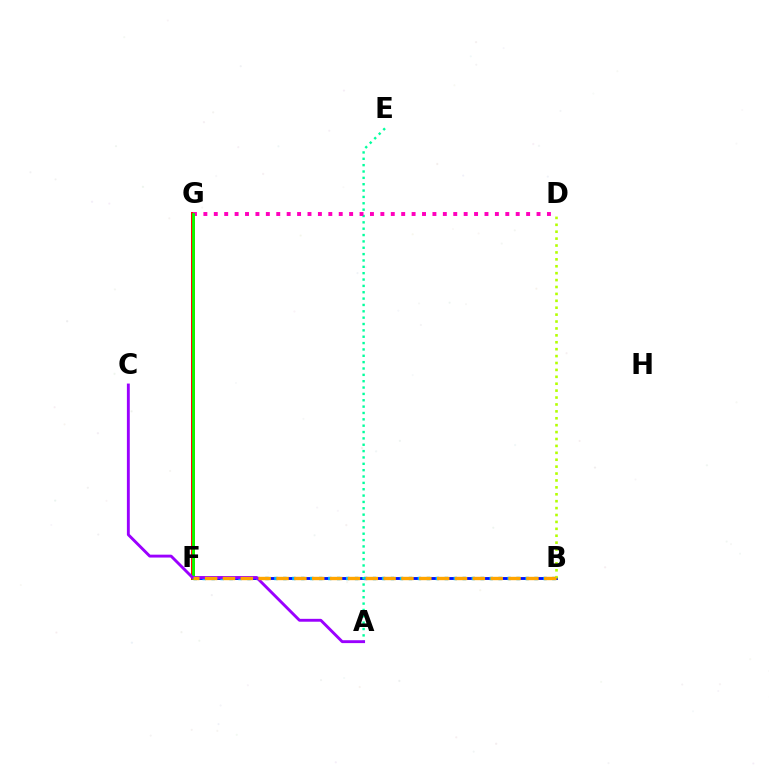{('B', 'F'): [{'color': '#0010ff', 'line_style': 'solid', 'thickness': 2.05}, {'color': '#00b5ff', 'line_style': 'dotted', 'thickness': 2.44}, {'color': '#ffa500', 'line_style': 'dashed', 'thickness': 2.42}], ('A', 'E'): [{'color': '#00ff9d', 'line_style': 'dotted', 'thickness': 1.73}], ('F', 'G'): [{'color': '#ff0000', 'line_style': 'solid', 'thickness': 2.83}, {'color': '#08ff00', 'line_style': 'solid', 'thickness': 2.03}], ('D', 'G'): [{'color': '#ff00bd', 'line_style': 'dotted', 'thickness': 2.83}], ('B', 'D'): [{'color': '#b3ff00', 'line_style': 'dotted', 'thickness': 1.88}], ('A', 'C'): [{'color': '#9b00ff', 'line_style': 'solid', 'thickness': 2.08}]}